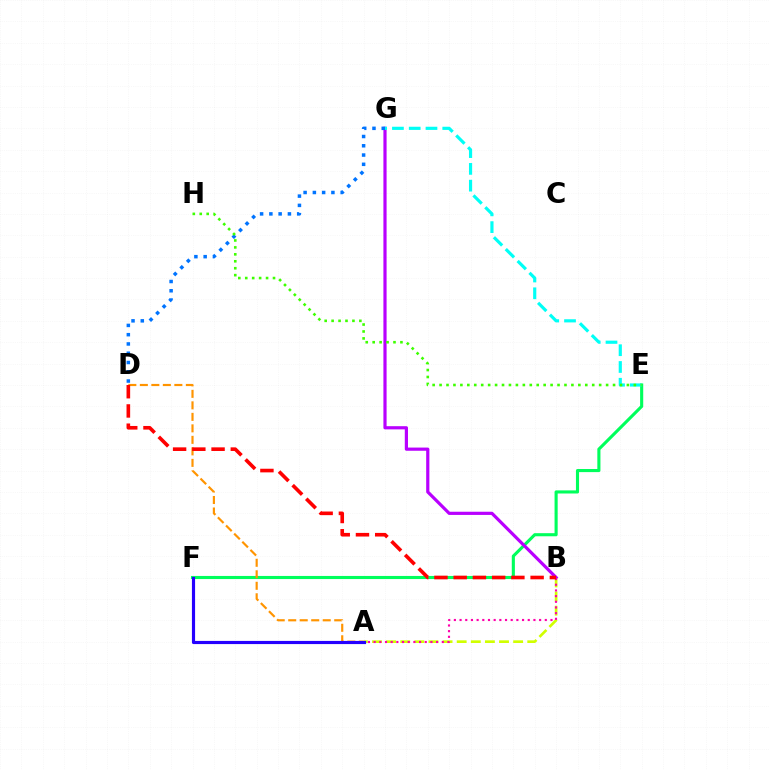{('A', 'B'): [{'color': '#d1ff00', 'line_style': 'dashed', 'thickness': 1.92}, {'color': '#ff00ac', 'line_style': 'dotted', 'thickness': 1.54}], ('E', 'F'): [{'color': '#00ff5c', 'line_style': 'solid', 'thickness': 2.23}], ('B', 'G'): [{'color': '#b900ff', 'line_style': 'solid', 'thickness': 2.3}], ('E', 'G'): [{'color': '#00fff6', 'line_style': 'dashed', 'thickness': 2.28}], ('D', 'G'): [{'color': '#0074ff', 'line_style': 'dotted', 'thickness': 2.52}], ('A', 'D'): [{'color': '#ff9400', 'line_style': 'dashed', 'thickness': 1.56}], ('A', 'F'): [{'color': '#2500ff', 'line_style': 'solid', 'thickness': 2.27}], ('B', 'D'): [{'color': '#ff0000', 'line_style': 'dashed', 'thickness': 2.61}], ('E', 'H'): [{'color': '#3dff00', 'line_style': 'dotted', 'thickness': 1.89}]}